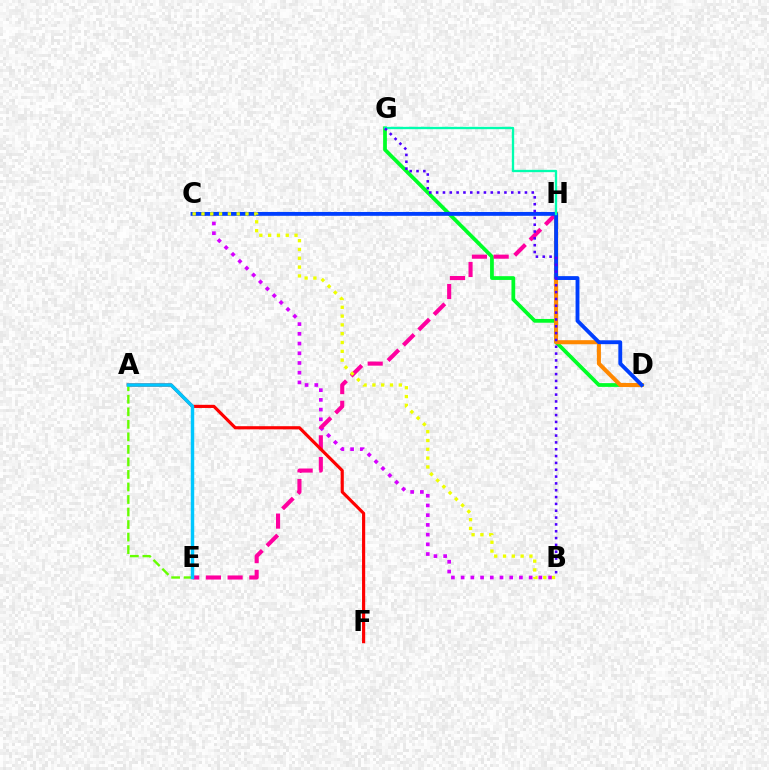{('B', 'C'): [{'color': '#d600ff', 'line_style': 'dotted', 'thickness': 2.64}, {'color': '#eeff00', 'line_style': 'dotted', 'thickness': 2.39}], ('D', 'G'): [{'color': '#00ff27', 'line_style': 'solid', 'thickness': 2.71}], ('E', 'H'): [{'color': '#ff00a0', 'line_style': 'dashed', 'thickness': 2.95}], ('D', 'H'): [{'color': '#ff8800', 'line_style': 'solid', 'thickness': 2.93}], ('C', 'D'): [{'color': '#003fff', 'line_style': 'solid', 'thickness': 2.78}], ('G', 'H'): [{'color': '#00ffaf', 'line_style': 'solid', 'thickness': 1.68}], ('A', 'F'): [{'color': '#ff0000', 'line_style': 'solid', 'thickness': 2.28}], ('A', 'E'): [{'color': '#66ff00', 'line_style': 'dashed', 'thickness': 1.7}, {'color': '#00c7ff', 'line_style': 'solid', 'thickness': 2.47}], ('B', 'G'): [{'color': '#4f00ff', 'line_style': 'dotted', 'thickness': 1.86}]}